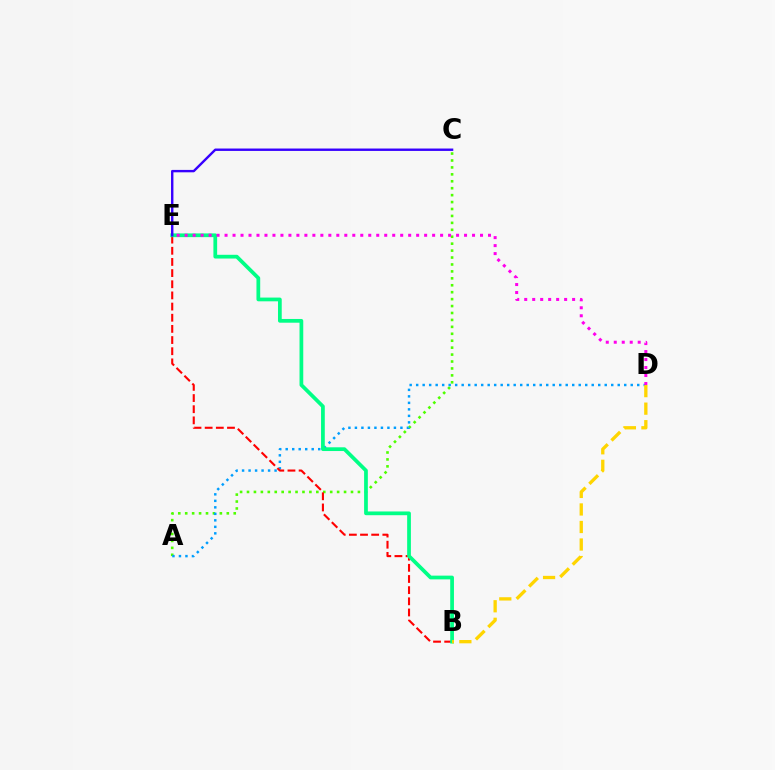{('A', 'C'): [{'color': '#4fff00', 'line_style': 'dotted', 'thickness': 1.88}], ('A', 'D'): [{'color': '#009eff', 'line_style': 'dotted', 'thickness': 1.77}], ('B', 'E'): [{'color': '#ff0000', 'line_style': 'dashed', 'thickness': 1.52}, {'color': '#00ff86', 'line_style': 'solid', 'thickness': 2.69}], ('C', 'E'): [{'color': '#3700ff', 'line_style': 'solid', 'thickness': 1.73}], ('D', 'E'): [{'color': '#ff00ed', 'line_style': 'dotted', 'thickness': 2.17}], ('B', 'D'): [{'color': '#ffd500', 'line_style': 'dashed', 'thickness': 2.38}]}